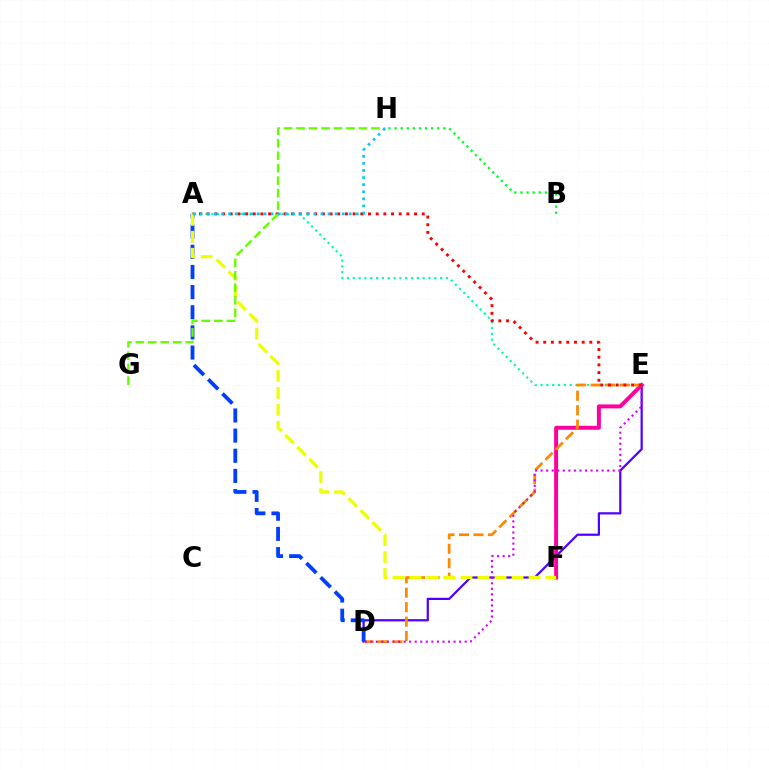{('D', 'E'): [{'color': '#4f00ff', 'line_style': 'solid', 'thickness': 1.6}, {'color': '#ff8800', 'line_style': 'dashed', 'thickness': 1.96}, {'color': '#d600ff', 'line_style': 'dotted', 'thickness': 1.51}], ('E', 'F'): [{'color': '#ff00a0', 'line_style': 'solid', 'thickness': 2.84}], ('A', 'E'): [{'color': '#00ffaf', 'line_style': 'dotted', 'thickness': 1.58}, {'color': '#ff0000', 'line_style': 'dotted', 'thickness': 2.09}], ('A', 'D'): [{'color': '#003fff', 'line_style': 'dashed', 'thickness': 2.74}], ('A', 'F'): [{'color': '#eeff00', 'line_style': 'dashed', 'thickness': 2.31}], ('G', 'H'): [{'color': '#66ff00', 'line_style': 'dashed', 'thickness': 1.7}], ('A', 'H'): [{'color': '#00c7ff', 'line_style': 'dotted', 'thickness': 1.93}], ('B', 'H'): [{'color': '#00ff27', 'line_style': 'dotted', 'thickness': 1.66}]}